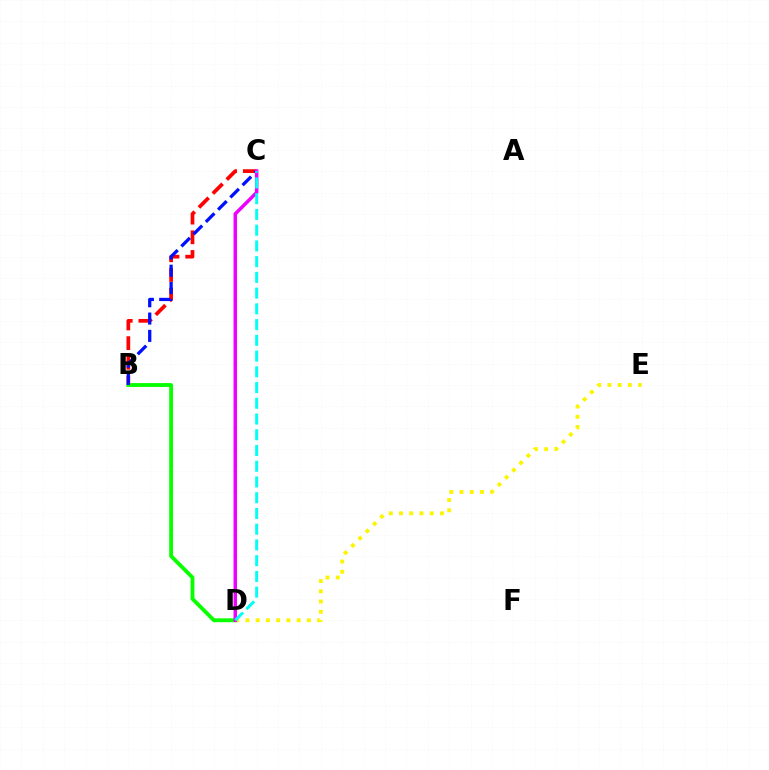{('D', 'E'): [{'color': '#fcf500', 'line_style': 'dotted', 'thickness': 2.78}], ('B', 'C'): [{'color': '#ff0000', 'line_style': 'dashed', 'thickness': 2.67}, {'color': '#0010ff', 'line_style': 'dashed', 'thickness': 2.35}], ('B', 'D'): [{'color': '#08ff00', 'line_style': 'solid', 'thickness': 2.76}], ('C', 'D'): [{'color': '#ee00ff', 'line_style': 'solid', 'thickness': 2.53}, {'color': '#00fff6', 'line_style': 'dashed', 'thickness': 2.14}]}